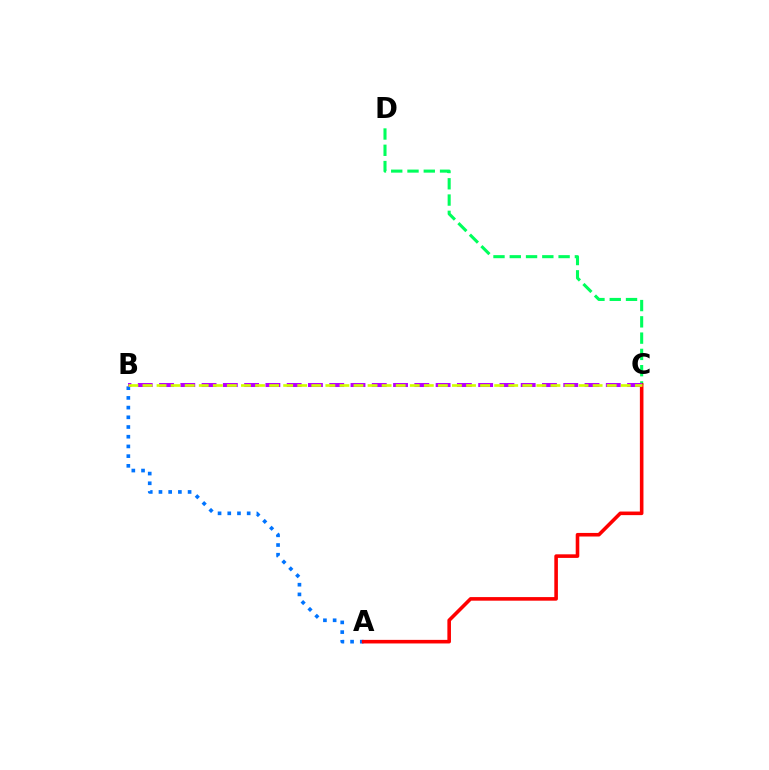{('A', 'B'): [{'color': '#0074ff', 'line_style': 'dotted', 'thickness': 2.64}], ('C', 'D'): [{'color': '#00ff5c', 'line_style': 'dashed', 'thickness': 2.21}], ('A', 'C'): [{'color': '#ff0000', 'line_style': 'solid', 'thickness': 2.58}], ('B', 'C'): [{'color': '#b900ff', 'line_style': 'dashed', 'thickness': 2.89}, {'color': '#d1ff00', 'line_style': 'dashed', 'thickness': 1.91}]}